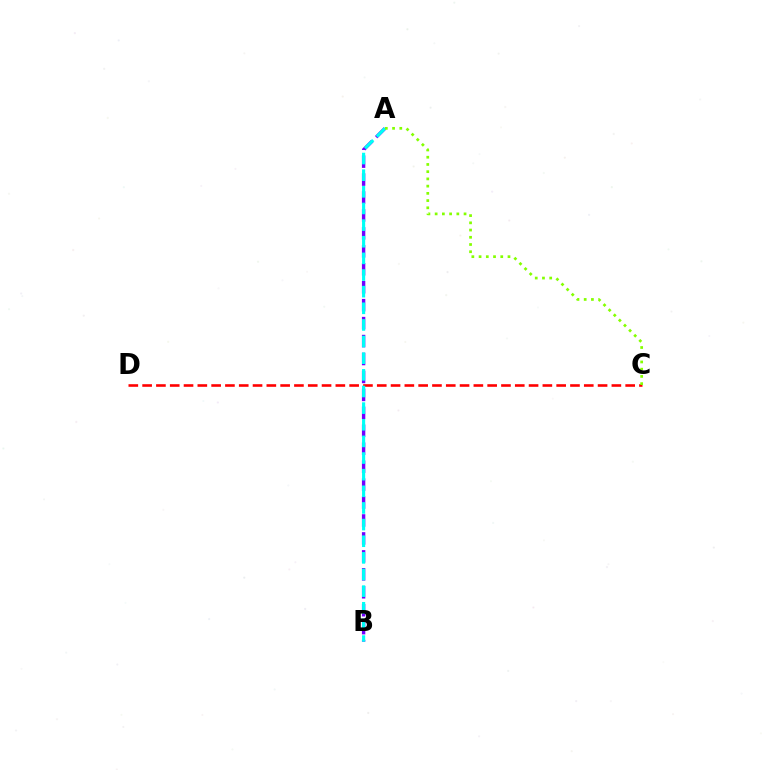{('C', 'D'): [{'color': '#ff0000', 'line_style': 'dashed', 'thickness': 1.87}], ('A', 'B'): [{'color': '#7200ff', 'line_style': 'dashed', 'thickness': 2.44}, {'color': '#00fff6', 'line_style': 'dashed', 'thickness': 2.26}], ('A', 'C'): [{'color': '#84ff00', 'line_style': 'dotted', 'thickness': 1.96}]}